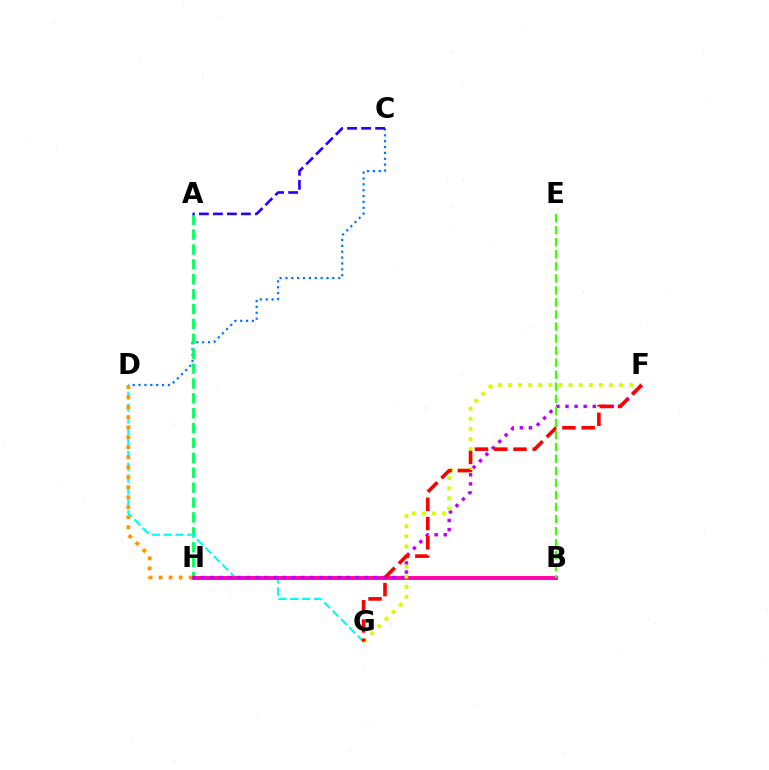{('C', 'D'): [{'color': '#0074ff', 'line_style': 'dotted', 'thickness': 1.59}], ('A', 'H'): [{'color': '#00ff5c', 'line_style': 'dashed', 'thickness': 2.02}], ('D', 'G'): [{'color': '#00fff6', 'line_style': 'dashed', 'thickness': 1.61}], ('B', 'H'): [{'color': '#ff00ac', 'line_style': 'solid', 'thickness': 2.8}], ('D', 'H'): [{'color': '#ff9400', 'line_style': 'dotted', 'thickness': 2.72}], ('F', 'H'): [{'color': '#b900ff', 'line_style': 'dotted', 'thickness': 2.47}], ('F', 'G'): [{'color': '#d1ff00', 'line_style': 'dotted', 'thickness': 2.74}, {'color': '#ff0000', 'line_style': 'dashed', 'thickness': 2.62}], ('B', 'E'): [{'color': '#3dff00', 'line_style': 'dashed', 'thickness': 1.64}], ('A', 'C'): [{'color': '#2500ff', 'line_style': 'dashed', 'thickness': 1.9}]}